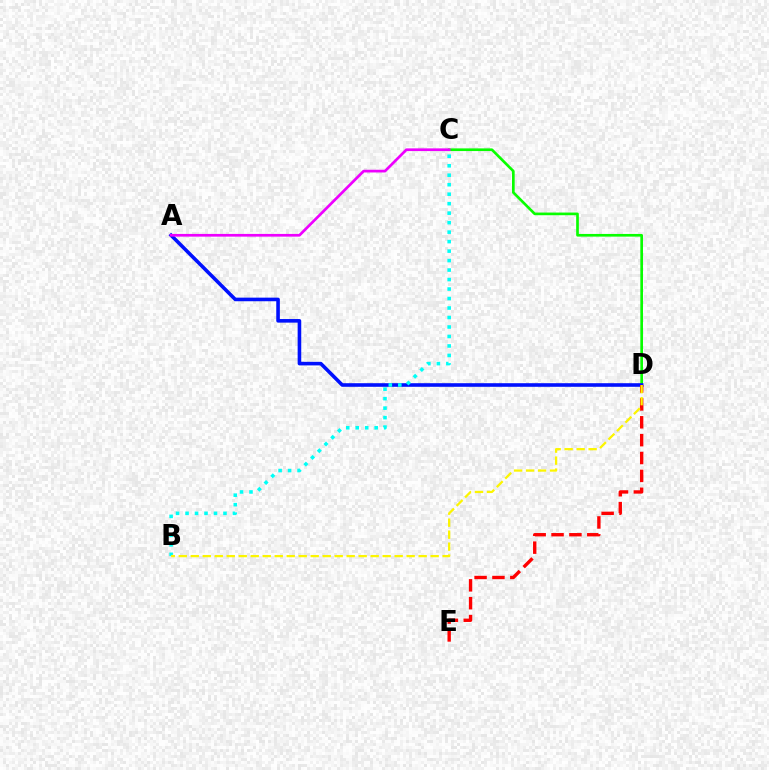{('C', 'D'): [{'color': '#08ff00', 'line_style': 'solid', 'thickness': 1.92}], ('A', 'D'): [{'color': '#0010ff', 'line_style': 'solid', 'thickness': 2.59}], ('D', 'E'): [{'color': '#ff0000', 'line_style': 'dashed', 'thickness': 2.43}], ('B', 'C'): [{'color': '#00fff6', 'line_style': 'dotted', 'thickness': 2.58}], ('B', 'D'): [{'color': '#fcf500', 'line_style': 'dashed', 'thickness': 1.63}], ('A', 'C'): [{'color': '#ee00ff', 'line_style': 'solid', 'thickness': 1.95}]}